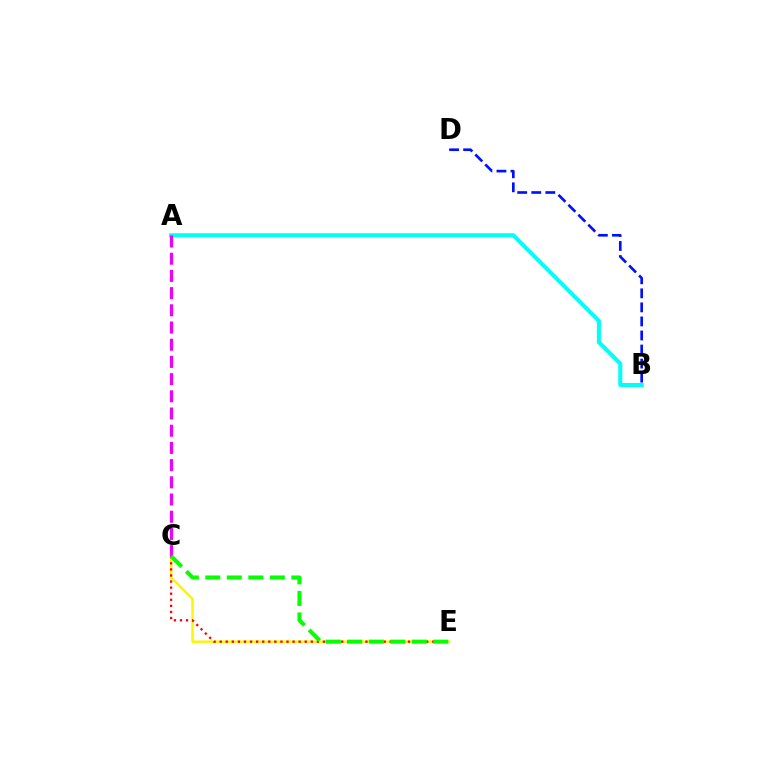{('C', 'E'): [{'color': '#fcf500', 'line_style': 'solid', 'thickness': 1.73}, {'color': '#ff0000', 'line_style': 'dotted', 'thickness': 1.65}, {'color': '#08ff00', 'line_style': 'dashed', 'thickness': 2.92}], ('A', 'B'): [{'color': '#00fff6', 'line_style': 'solid', 'thickness': 2.91}], ('B', 'D'): [{'color': '#0010ff', 'line_style': 'dashed', 'thickness': 1.91}], ('A', 'C'): [{'color': '#ee00ff', 'line_style': 'dashed', 'thickness': 2.34}]}